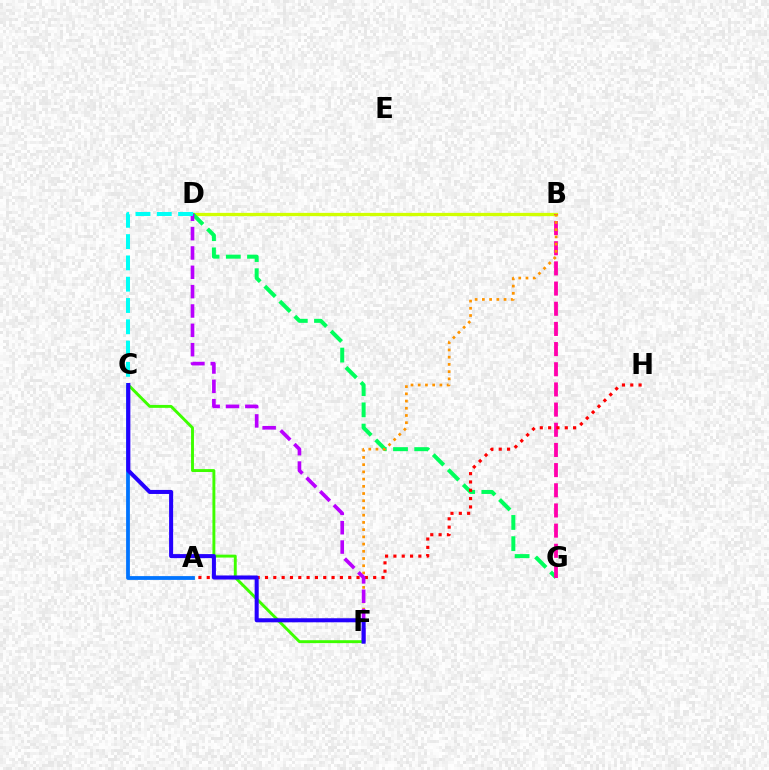{('B', 'D'): [{'color': '#d1ff00', 'line_style': 'solid', 'thickness': 2.35}], ('D', 'G'): [{'color': '#00ff5c', 'line_style': 'dashed', 'thickness': 2.88}], ('B', 'G'): [{'color': '#ff00ac', 'line_style': 'dashed', 'thickness': 2.74}], ('B', 'F'): [{'color': '#ff9400', 'line_style': 'dotted', 'thickness': 1.96}], ('A', 'H'): [{'color': '#ff0000', 'line_style': 'dotted', 'thickness': 2.26}], ('D', 'F'): [{'color': '#b900ff', 'line_style': 'dashed', 'thickness': 2.63}], ('A', 'C'): [{'color': '#0074ff', 'line_style': 'solid', 'thickness': 2.73}], ('C', 'F'): [{'color': '#3dff00', 'line_style': 'solid', 'thickness': 2.1}, {'color': '#2500ff', 'line_style': 'solid', 'thickness': 2.91}], ('C', 'D'): [{'color': '#00fff6', 'line_style': 'dashed', 'thickness': 2.89}]}